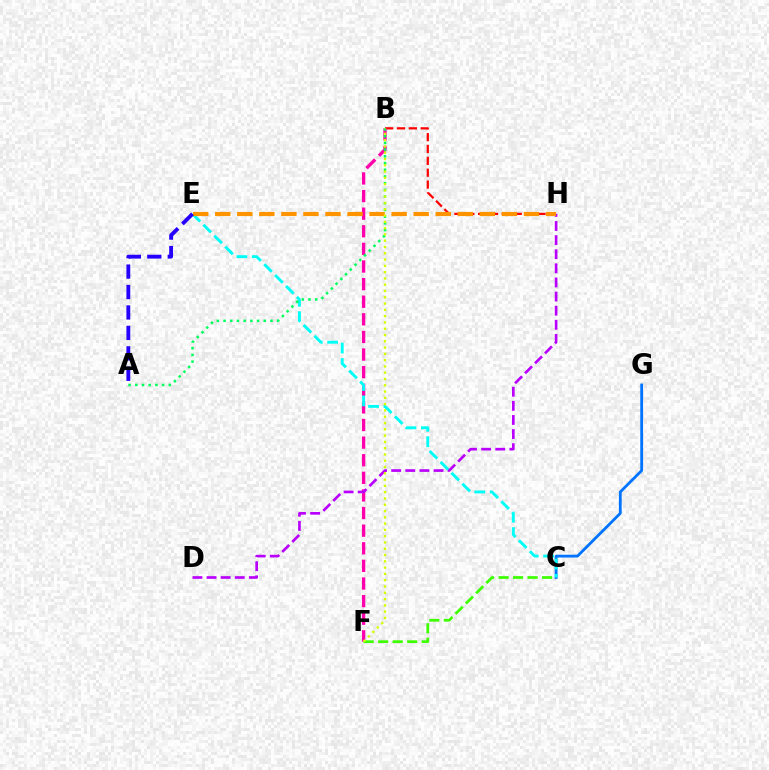{('B', 'H'): [{'color': '#ff0000', 'line_style': 'dashed', 'thickness': 1.61}], ('B', 'F'): [{'color': '#ff00ac', 'line_style': 'dashed', 'thickness': 2.39}, {'color': '#d1ff00', 'line_style': 'dotted', 'thickness': 1.71}], ('C', 'G'): [{'color': '#0074ff', 'line_style': 'solid', 'thickness': 2.02}], ('C', 'F'): [{'color': '#3dff00', 'line_style': 'dashed', 'thickness': 1.97}], ('D', 'H'): [{'color': '#b900ff', 'line_style': 'dashed', 'thickness': 1.92}], ('C', 'E'): [{'color': '#00fff6', 'line_style': 'dashed', 'thickness': 2.09}], ('A', 'B'): [{'color': '#00ff5c', 'line_style': 'dotted', 'thickness': 1.82}], ('E', 'H'): [{'color': '#ff9400', 'line_style': 'dashed', 'thickness': 3.0}], ('A', 'E'): [{'color': '#2500ff', 'line_style': 'dashed', 'thickness': 2.78}]}